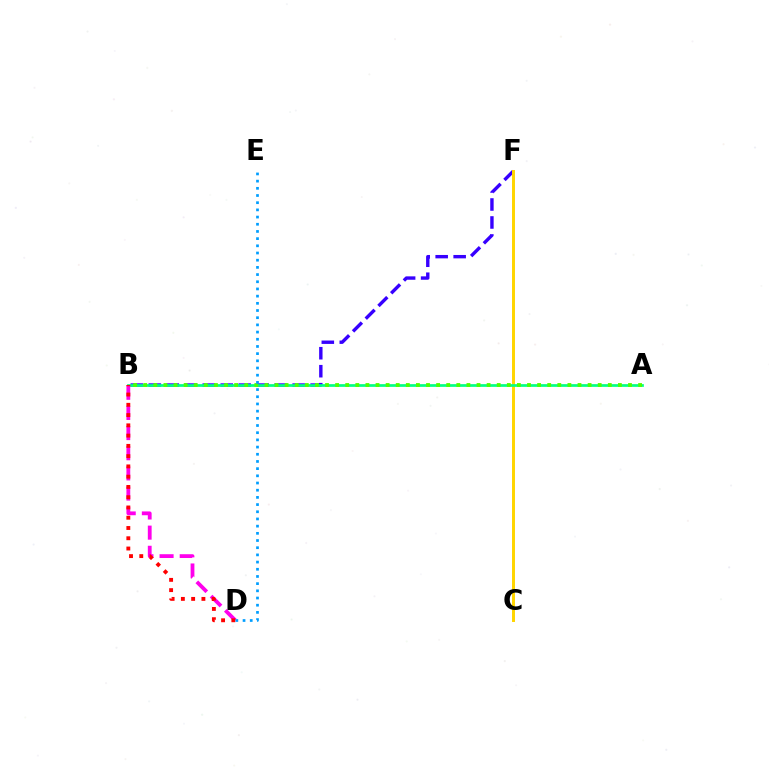{('B', 'F'): [{'color': '#3700ff', 'line_style': 'dashed', 'thickness': 2.44}], ('C', 'F'): [{'color': '#ffd500', 'line_style': 'solid', 'thickness': 2.13}], ('A', 'B'): [{'color': '#00ff86', 'line_style': 'solid', 'thickness': 1.95}, {'color': '#4fff00', 'line_style': 'dotted', 'thickness': 2.74}], ('B', 'D'): [{'color': '#ff00ed', 'line_style': 'dashed', 'thickness': 2.74}, {'color': '#ff0000', 'line_style': 'dotted', 'thickness': 2.79}], ('D', 'E'): [{'color': '#009eff', 'line_style': 'dotted', 'thickness': 1.95}]}